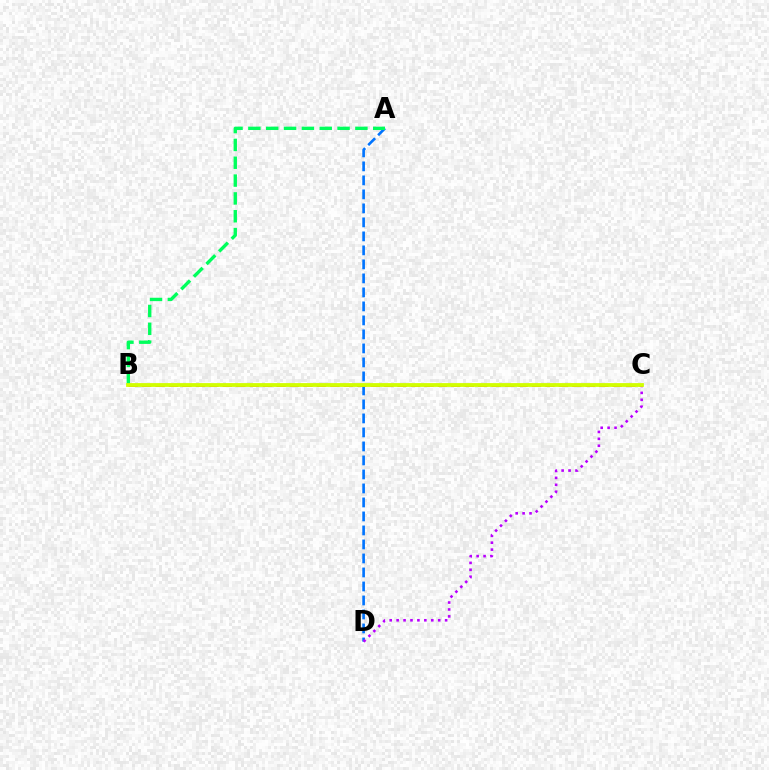{('A', 'D'): [{'color': '#0074ff', 'line_style': 'dashed', 'thickness': 1.9}], ('C', 'D'): [{'color': '#b900ff', 'line_style': 'dotted', 'thickness': 1.88}], ('B', 'C'): [{'color': '#ff0000', 'line_style': 'dashed', 'thickness': 1.83}, {'color': '#d1ff00', 'line_style': 'solid', 'thickness': 2.73}], ('A', 'B'): [{'color': '#00ff5c', 'line_style': 'dashed', 'thickness': 2.42}]}